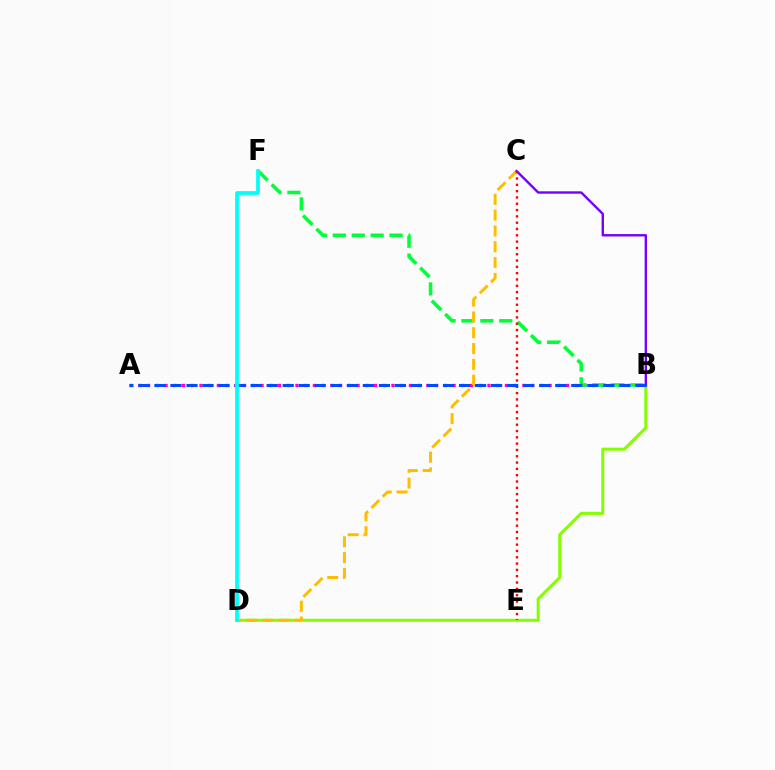{('B', 'D'): [{'color': '#84ff00', 'line_style': 'solid', 'thickness': 2.18}], ('A', 'B'): [{'color': '#ff00cf', 'line_style': 'dotted', 'thickness': 2.37}, {'color': '#004bff', 'line_style': 'dashed', 'thickness': 2.18}], ('B', 'F'): [{'color': '#00ff39', 'line_style': 'dashed', 'thickness': 2.57}], ('C', 'D'): [{'color': '#ffbd00', 'line_style': 'dashed', 'thickness': 2.15}], ('B', 'C'): [{'color': '#7200ff', 'line_style': 'solid', 'thickness': 1.72}], ('C', 'E'): [{'color': '#ff0000', 'line_style': 'dotted', 'thickness': 1.72}], ('D', 'F'): [{'color': '#00fff6', 'line_style': 'solid', 'thickness': 2.7}]}